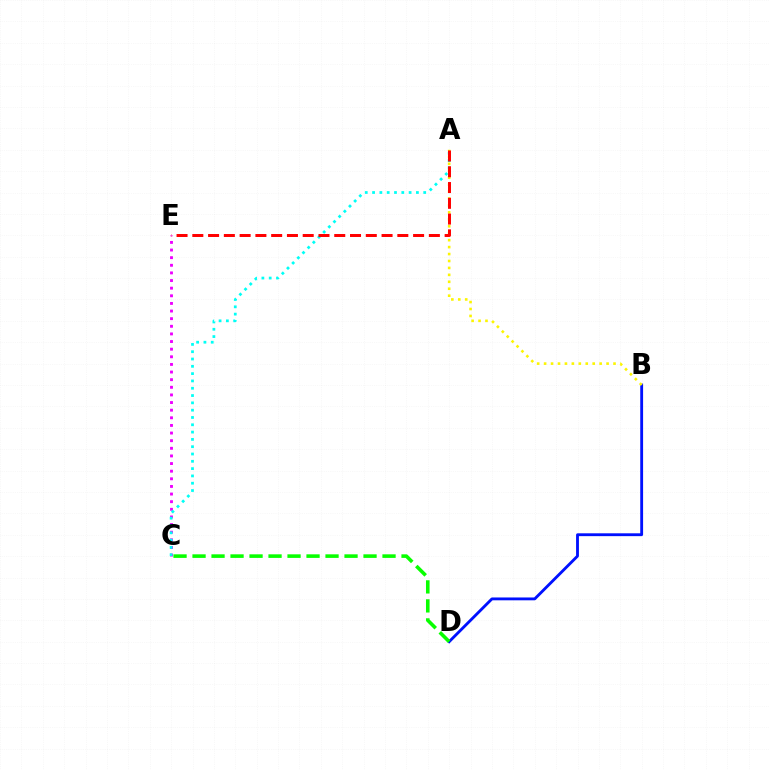{('B', 'D'): [{'color': '#0010ff', 'line_style': 'solid', 'thickness': 2.05}], ('A', 'B'): [{'color': '#fcf500', 'line_style': 'dotted', 'thickness': 1.89}], ('C', 'E'): [{'color': '#ee00ff', 'line_style': 'dotted', 'thickness': 2.07}], ('A', 'C'): [{'color': '#00fff6', 'line_style': 'dotted', 'thickness': 1.99}], ('C', 'D'): [{'color': '#08ff00', 'line_style': 'dashed', 'thickness': 2.58}], ('A', 'E'): [{'color': '#ff0000', 'line_style': 'dashed', 'thickness': 2.14}]}